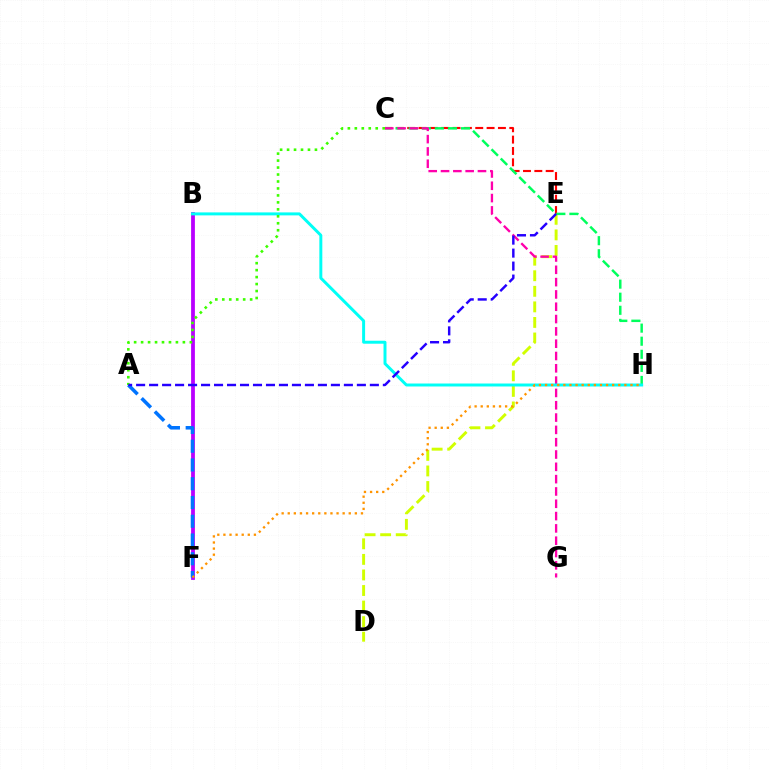{('C', 'E'): [{'color': '#ff0000', 'line_style': 'dashed', 'thickness': 1.54}], ('B', 'F'): [{'color': '#b900ff', 'line_style': 'solid', 'thickness': 2.73}], ('A', 'F'): [{'color': '#0074ff', 'line_style': 'dashed', 'thickness': 2.55}], ('D', 'E'): [{'color': '#d1ff00', 'line_style': 'dashed', 'thickness': 2.11}], ('C', 'H'): [{'color': '#00ff5c', 'line_style': 'dashed', 'thickness': 1.78}], ('C', 'G'): [{'color': '#ff00ac', 'line_style': 'dashed', 'thickness': 1.67}], ('B', 'H'): [{'color': '#00fff6', 'line_style': 'solid', 'thickness': 2.14}], ('F', 'H'): [{'color': '#ff9400', 'line_style': 'dotted', 'thickness': 1.66}], ('A', 'C'): [{'color': '#3dff00', 'line_style': 'dotted', 'thickness': 1.89}], ('A', 'E'): [{'color': '#2500ff', 'line_style': 'dashed', 'thickness': 1.76}]}